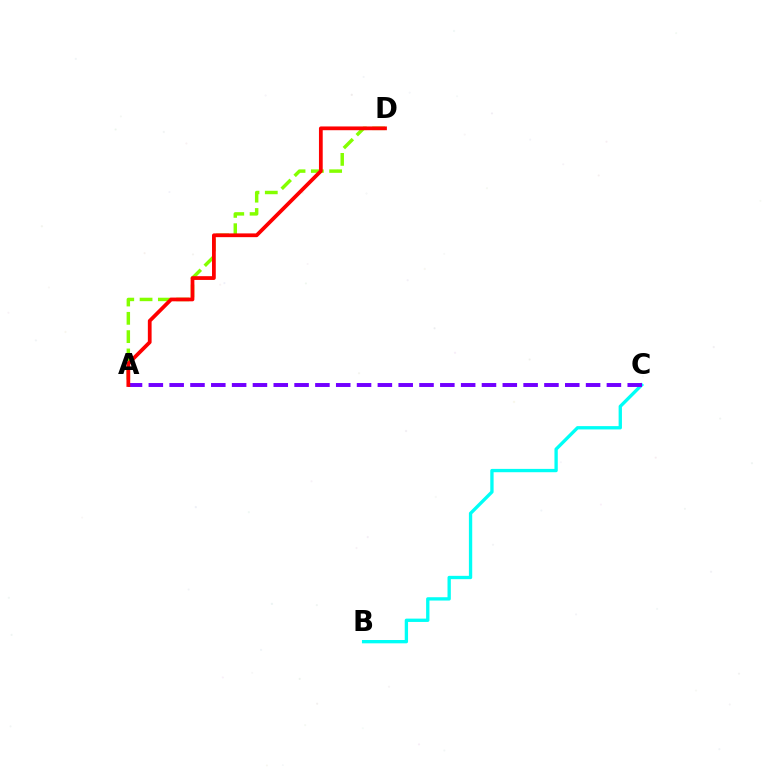{('A', 'D'): [{'color': '#84ff00', 'line_style': 'dashed', 'thickness': 2.49}, {'color': '#ff0000', 'line_style': 'solid', 'thickness': 2.71}], ('B', 'C'): [{'color': '#00fff6', 'line_style': 'solid', 'thickness': 2.39}], ('A', 'C'): [{'color': '#7200ff', 'line_style': 'dashed', 'thickness': 2.83}]}